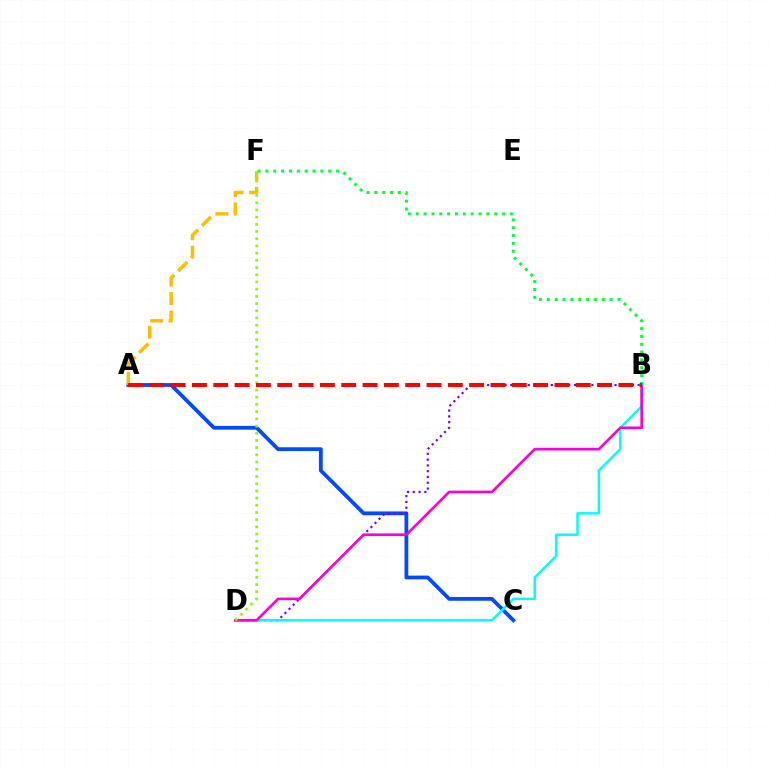{('A', 'C'): [{'color': '#004bff', 'line_style': 'solid', 'thickness': 2.73}], ('B', 'D'): [{'color': '#7200ff', 'line_style': 'dotted', 'thickness': 1.57}, {'color': '#00fff6', 'line_style': 'solid', 'thickness': 1.77}, {'color': '#ff00cf', 'line_style': 'solid', 'thickness': 1.91}], ('A', 'F'): [{'color': '#ffbd00', 'line_style': 'dashed', 'thickness': 2.5}], ('B', 'F'): [{'color': '#00ff39', 'line_style': 'dotted', 'thickness': 2.13}], ('D', 'F'): [{'color': '#84ff00', 'line_style': 'dotted', 'thickness': 1.96}], ('A', 'B'): [{'color': '#ff0000', 'line_style': 'dashed', 'thickness': 2.9}]}